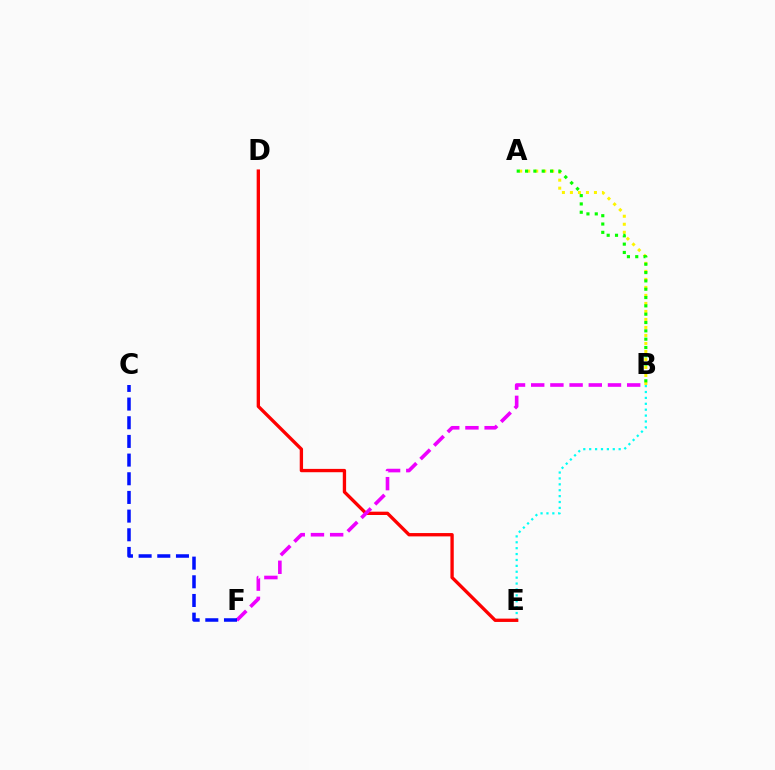{('A', 'B'): [{'color': '#fcf500', 'line_style': 'dotted', 'thickness': 2.18}, {'color': '#08ff00', 'line_style': 'dotted', 'thickness': 2.26}], ('B', 'E'): [{'color': '#00fff6', 'line_style': 'dotted', 'thickness': 1.6}], ('D', 'E'): [{'color': '#ff0000', 'line_style': 'solid', 'thickness': 2.4}], ('B', 'F'): [{'color': '#ee00ff', 'line_style': 'dashed', 'thickness': 2.61}], ('C', 'F'): [{'color': '#0010ff', 'line_style': 'dashed', 'thickness': 2.54}]}